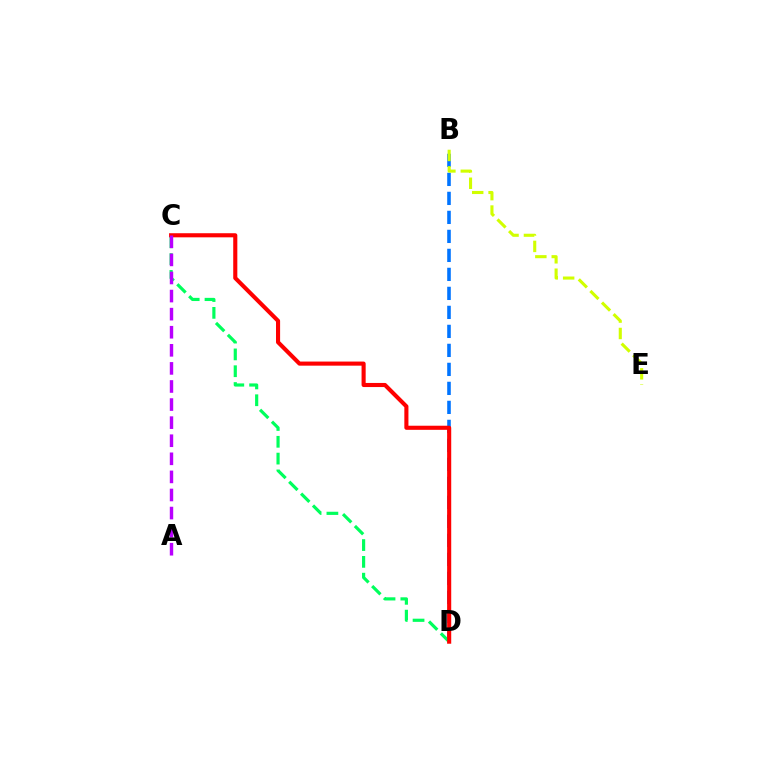{('B', 'D'): [{'color': '#0074ff', 'line_style': 'dashed', 'thickness': 2.58}], ('C', 'D'): [{'color': '#00ff5c', 'line_style': 'dashed', 'thickness': 2.28}, {'color': '#ff0000', 'line_style': 'solid', 'thickness': 2.95}], ('B', 'E'): [{'color': '#d1ff00', 'line_style': 'dashed', 'thickness': 2.23}], ('A', 'C'): [{'color': '#b900ff', 'line_style': 'dashed', 'thickness': 2.46}]}